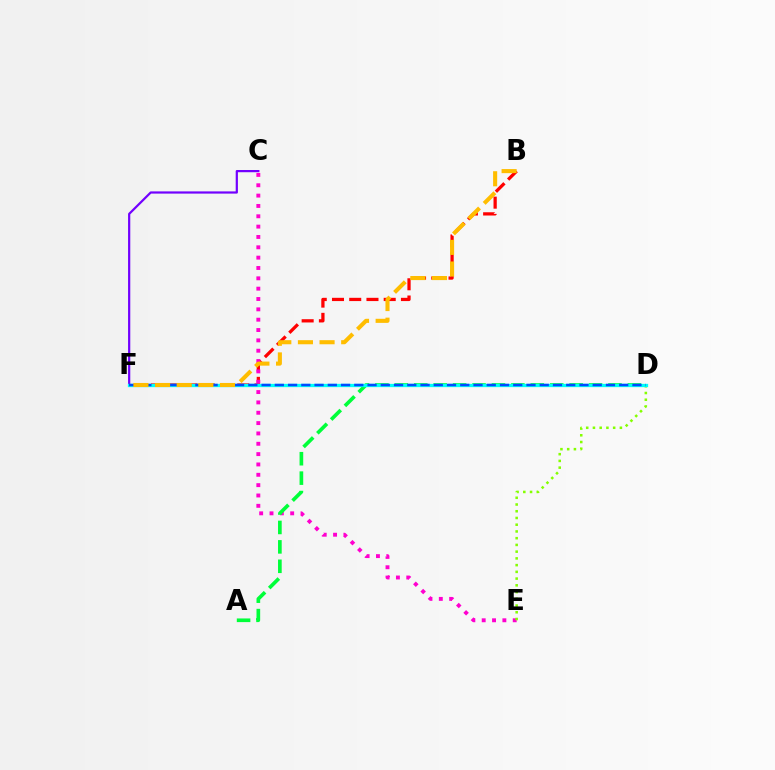{('B', 'F'): [{'color': '#ff0000', 'line_style': 'dashed', 'thickness': 2.34}, {'color': '#ffbd00', 'line_style': 'dashed', 'thickness': 2.94}], ('C', 'E'): [{'color': '#ff00cf', 'line_style': 'dotted', 'thickness': 2.81}], ('A', 'D'): [{'color': '#00ff39', 'line_style': 'dashed', 'thickness': 2.64}], ('C', 'F'): [{'color': '#7200ff', 'line_style': 'solid', 'thickness': 1.59}], ('D', 'E'): [{'color': '#84ff00', 'line_style': 'dotted', 'thickness': 1.83}], ('D', 'F'): [{'color': '#00fff6', 'line_style': 'solid', 'thickness': 2.37}, {'color': '#004bff', 'line_style': 'dashed', 'thickness': 1.8}]}